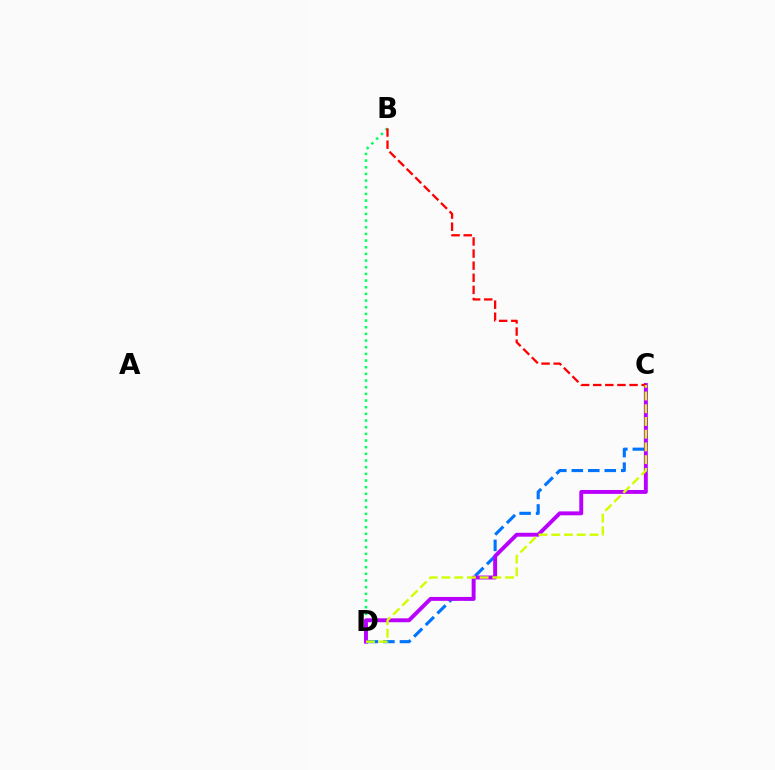{('C', 'D'): [{'color': '#0074ff', 'line_style': 'dashed', 'thickness': 2.24}, {'color': '#b900ff', 'line_style': 'solid', 'thickness': 2.81}, {'color': '#d1ff00', 'line_style': 'dashed', 'thickness': 1.73}], ('B', 'D'): [{'color': '#00ff5c', 'line_style': 'dotted', 'thickness': 1.81}], ('B', 'C'): [{'color': '#ff0000', 'line_style': 'dashed', 'thickness': 1.64}]}